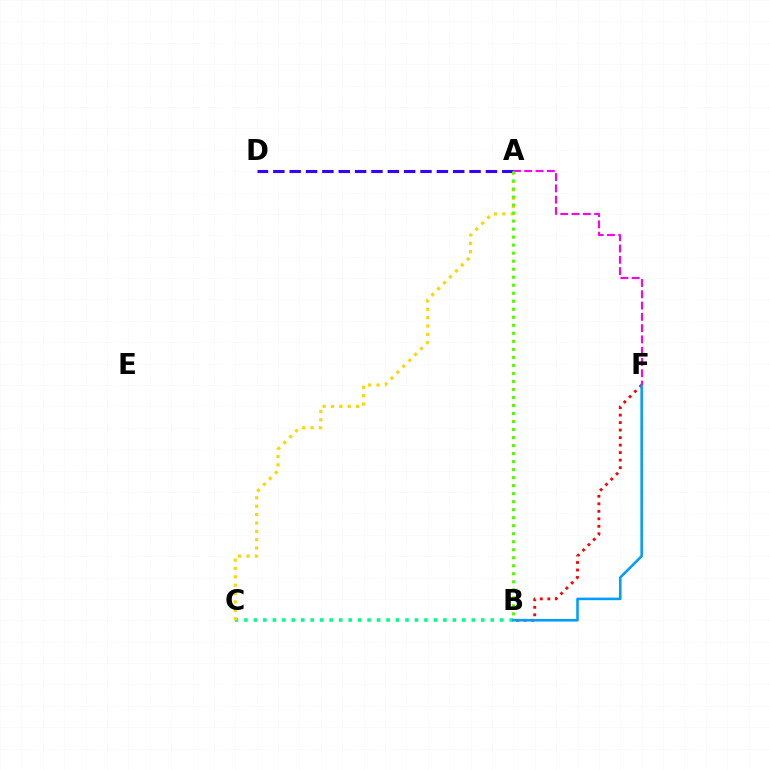{('B', 'C'): [{'color': '#00ff86', 'line_style': 'dotted', 'thickness': 2.57}], ('A', 'C'): [{'color': '#ffd500', 'line_style': 'dotted', 'thickness': 2.27}], ('B', 'F'): [{'color': '#ff0000', 'line_style': 'dotted', 'thickness': 2.04}, {'color': '#009eff', 'line_style': 'solid', 'thickness': 1.84}], ('A', 'D'): [{'color': '#3700ff', 'line_style': 'dashed', 'thickness': 2.22}], ('A', 'F'): [{'color': '#ff00ed', 'line_style': 'dashed', 'thickness': 1.53}], ('A', 'B'): [{'color': '#4fff00', 'line_style': 'dotted', 'thickness': 2.18}]}